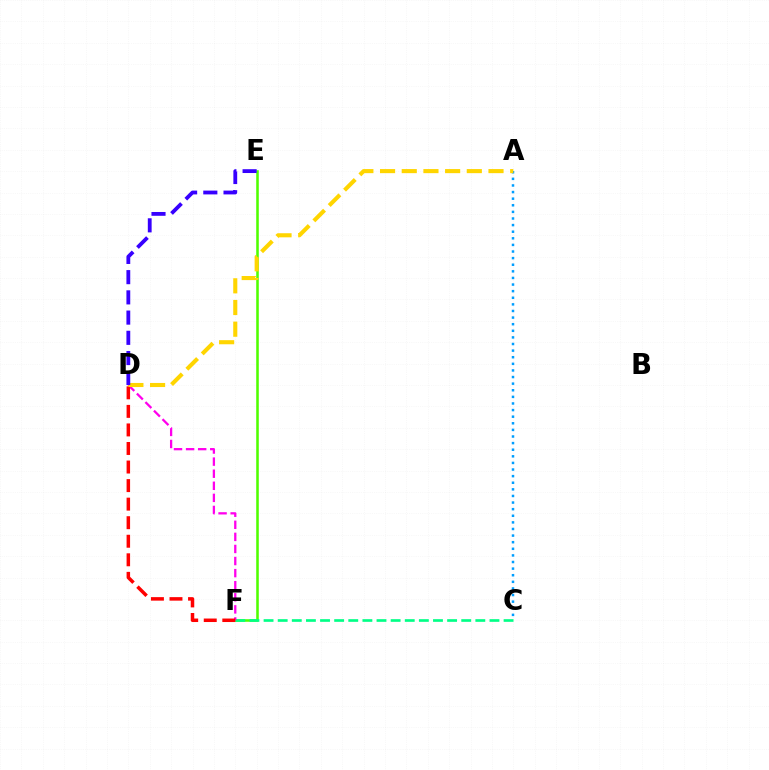{('E', 'F'): [{'color': '#4fff00', 'line_style': 'solid', 'thickness': 1.85}], ('C', 'F'): [{'color': '#00ff86', 'line_style': 'dashed', 'thickness': 1.92}], ('D', 'F'): [{'color': '#ff00ed', 'line_style': 'dashed', 'thickness': 1.64}, {'color': '#ff0000', 'line_style': 'dashed', 'thickness': 2.52}], ('A', 'C'): [{'color': '#009eff', 'line_style': 'dotted', 'thickness': 1.79}], ('A', 'D'): [{'color': '#ffd500', 'line_style': 'dashed', 'thickness': 2.95}], ('D', 'E'): [{'color': '#3700ff', 'line_style': 'dashed', 'thickness': 2.75}]}